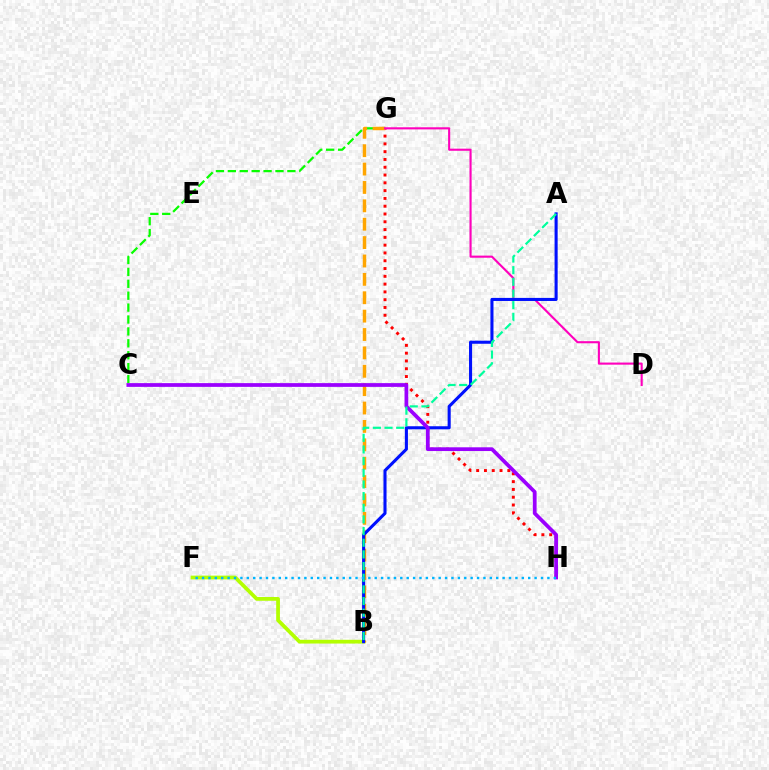{('C', 'G'): [{'color': '#08ff00', 'line_style': 'dashed', 'thickness': 1.62}], ('B', 'F'): [{'color': '#b3ff00', 'line_style': 'solid', 'thickness': 2.7}], ('G', 'H'): [{'color': '#ff0000', 'line_style': 'dotted', 'thickness': 2.12}], ('B', 'G'): [{'color': '#ffa500', 'line_style': 'dashed', 'thickness': 2.5}], ('D', 'G'): [{'color': '#ff00bd', 'line_style': 'solid', 'thickness': 1.52}], ('A', 'B'): [{'color': '#0010ff', 'line_style': 'solid', 'thickness': 2.21}, {'color': '#00ff9d', 'line_style': 'dashed', 'thickness': 1.58}], ('C', 'H'): [{'color': '#9b00ff', 'line_style': 'solid', 'thickness': 2.69}], ('F', 'H'): [{'color': '#00b5ff', 'line_style': 'dotted', 'thickness': 1.74}]}